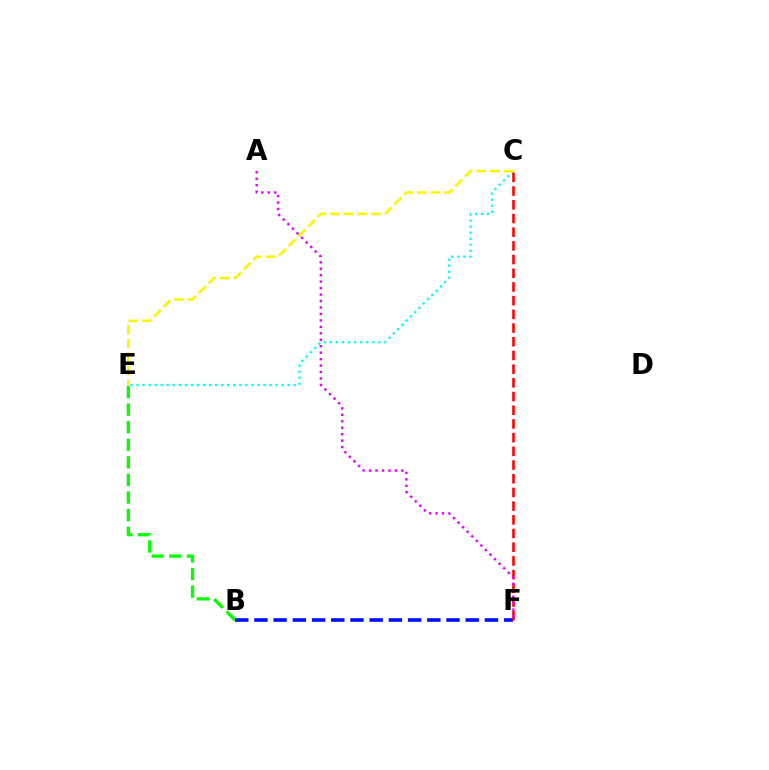{('B', 'E'): [{'color': '#08ff00', 'line_style': 'dashed', 'thickness': 2.39}], ('C', 'E'): [{'color': '#00fff6', 'line_style': 'dotted', 'thickness': 1.64}, {'color': '#fcf500', 'line_style': 'dashed', 'thickness': 1.86}], ('B', 'F'): [{'color': '#0010ff', 'line_style': 'dashed', 'thickness': 2.61}], ('C', 'F'): [{'color': '#ff0000', 'line_style': 'dashed', 'thickness': 1.86}], ('A', 'F'): [{'color': '#ee00ff', 'line_style': 'dotted', 'thickness': 1.75}]}